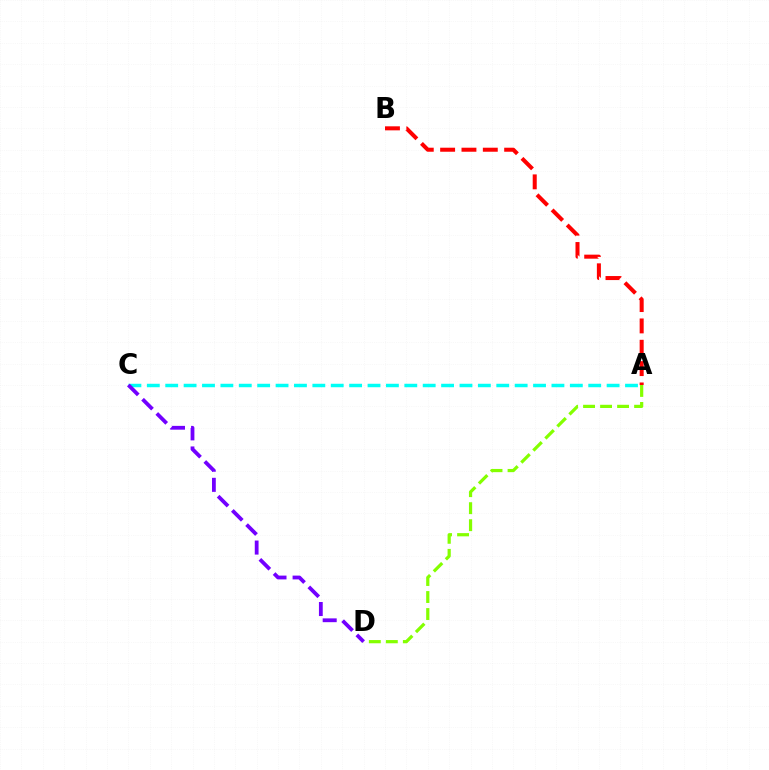{('A', 'B'): [{'color': '#ff0000', 'line_style': 'dashed', 'thickness': 2.9}], ('A', 'D'): [{'color': '#84ff00', 'line_style': 'dashed', 'thickness': 2.31}], ('A', 'C'): [{'color': '#00fff6', 'line_style': 'dashed', 'thickness': 2.5}], ('C', 'D'): [{'color': '#7200ff', 'line_style': 'dashed', 'thickness': 2.73}]}